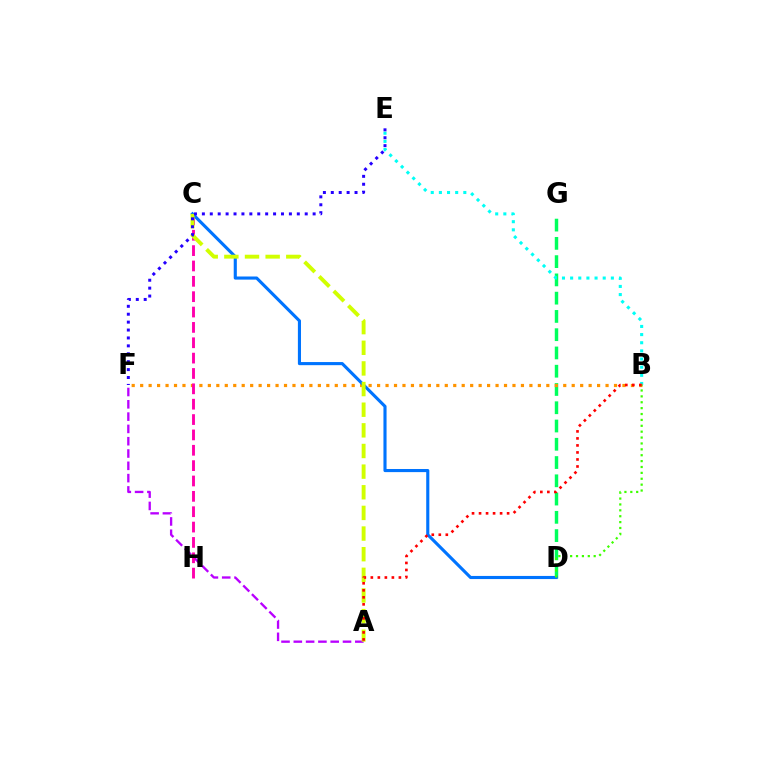{('D', 'G'): [{'color': '#00ff5c', 'line_style': 'dashed', 'thickness': 2.48}], ('A', 'F'): [{'color': '#b900ff', 'line_style': 'dashed', 'thickness': 1.67}], ('B', 'E'): [{'color': '#00fff6', 'line_style': 'dotted', 'thickness': 2.21}], ('B', 'F'): [{'color': '#ff9400', 'line_style': 'dotted', 'thickness': 2.3}], ('C', 'H'): [{'color': '#ff00ac', 'line_style': 'dashed', 'thickness': 2.09}], ('C', 'D'): [{'color': '#0074ff', 'line_style': 'solid', 'thickness': 2.24}], ('A', 'C'): [{'color': '#d1ff00', 'line_style': 'dashed', 'thickness': 2.8}], ('E', 'F'): [{'color': '#2500ff', 'line_style': 'dotted', 'thickness': 2.15}], ('B', 'D'): [{'color': '#3dff00', 'line_style': 'dotted', 'thickness': 1.6}], ('A', 'B'): [{'color': '#ff0000', 'line_style': 'dotted', 'thickness': 1.91}]}